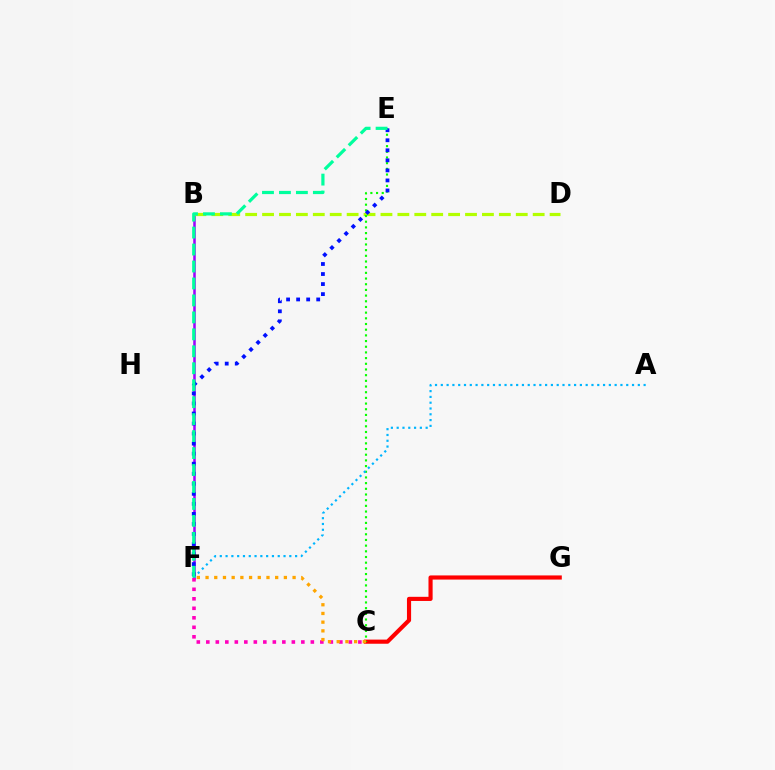{('B', 'F'): [{'color': '#9b00ff', 'line_style': 'solid', 'thickness': 1.81}], ('B', 'D'): [{'color': '#b3ff00', 'line_style': 'dashed', 'thickness': 2.3}], ('C', 'G'): [{'color': '#ff0000', 'line_style': 'solid', 'thickness': 2.98}], ('C', 'E'): [{'color': '#08ff00', 'line_style': 'dotted', 'thickness': 1.54}], ('A', 'F'): [{'color': '#00b5ff', 'line_style': 'dotted', 'thickness': 1.57}], ('C', 'F'): [{'color': '#ff00bd', 'line_style': 'dotted', 'thickness': 2.58}, {'color': '#ffa500', 'line_style': 'dotted', 'thickness': 2.36}], ('E', 'F'): [{'color': '#0010ff', 'line_style': 'dotted', 'thickness': 2.73}, {'color': '#00ff9d', 'line_style': 'dashed', 'thickness': 2.3}]}